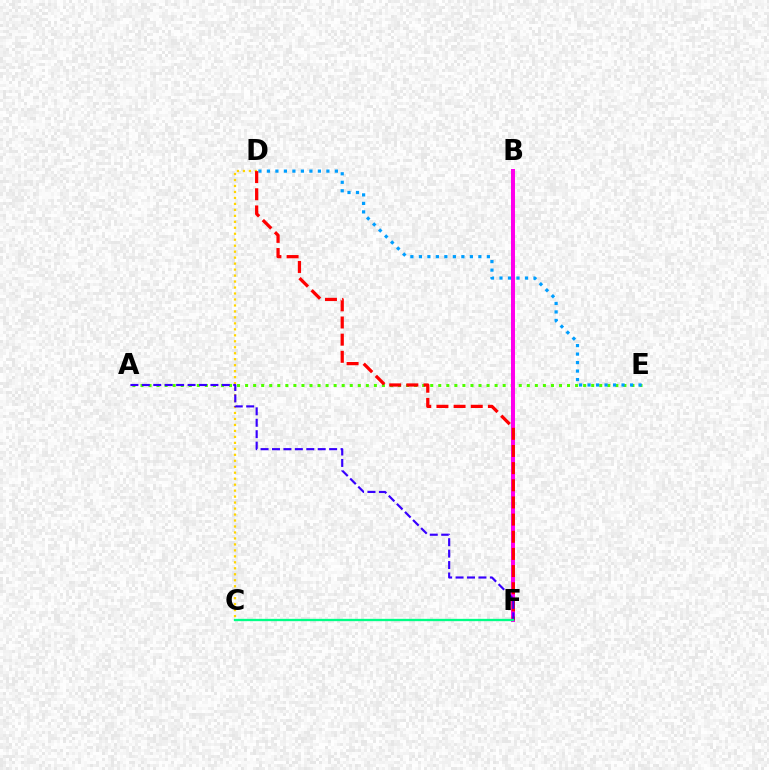{('C', 'D'): [{'color': '#ffd500', 'line_style': 'dotted', 'thickness': 1.62}], ('A', 'E'): [{'color': '#4fff00', 'line_style': 'dotted', 'thickness': 2.19}], ('B', 'F'): [{'color': '#ff00ed', 'line_style': 'solid', 'thickness': 2.88}], ('D', 'E'): [{'color': '#009eff', 'line_style': 'dotted', 'thickness': 2.31}], ('D', 'F'): [{'color': '#ff0000', 'line_style': 'dashed', 'thickness': 2.33}], ('A', 'F'): [{'color': '#3700ff', 'line_style': 'dashed', 'thickness': 1.55}], ('C', 'F'): [{'color': '#00ff86', 'line_style': 'solid', 'thickness': 1.68}]}